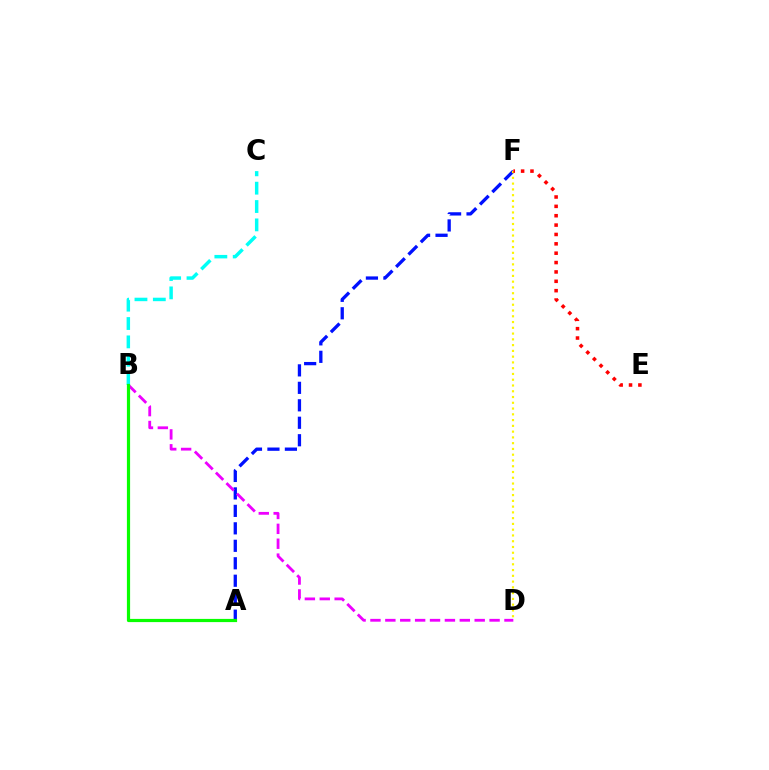{('A', 'F'): [{'color': '#0010ff', 'line_style': 'dashed', 'thickness': 2.37}], ('D', 'F'): [{'color': '#fcf500', 'line_style': 'dotted', 'thickness': 1.57}], ('B', 'C'): [{'color': '#00fff6', 'line_style': 'dashed', 'thickness': 2.49}], ('E', 'F'): [{'color': '#ff0000', 'line_style': 'dotted', 'thickness': 2.55}], ('B', 'D'): [{'color': '#ee00ff', 'line_style': 'dashed', 'thickness': 2.02}], ('A', 'B'): [{'color': '#08ff00', 'line_style': 'solid', 'thickness': 2.3}]}